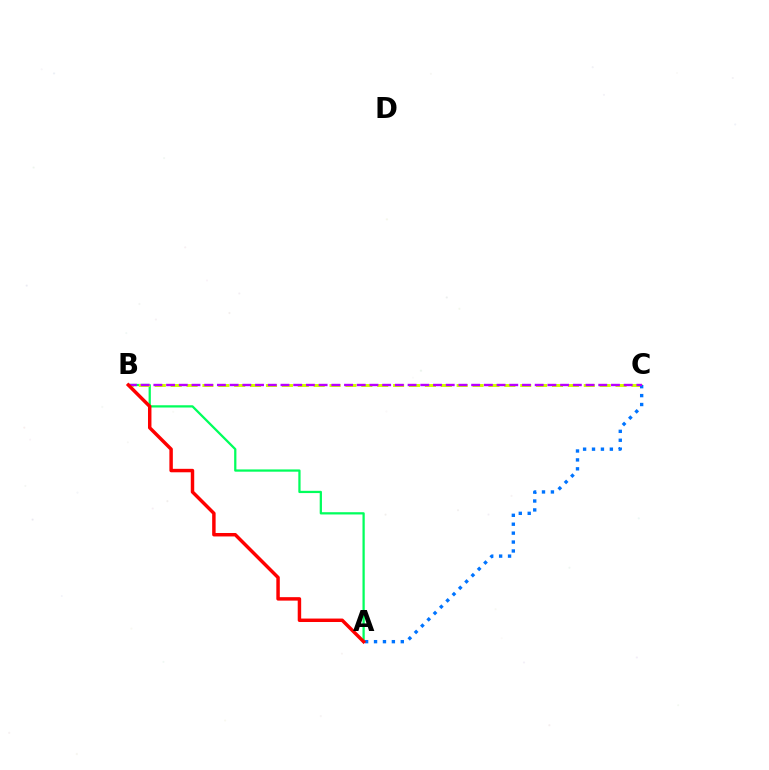{('A', 'B'): [{'color': '#00ff5c', 'line_style': 'solid', 'thickness': 1.63}, {'color': '#ff0000', 'line_style': 'solid', 'thickness': 2.49}], ('B', 'C'): [{'color': '#d1ff00', 'line_style': 'dashed', 'thickness': 2.16}, {'color': '#b900ff', 'line_style': 'dashed', 'thickness': 1.73}], ('A', 'C'): [{'color': '#0074ff', 'line_style': 'dotted', 'thickness': 2.42}]}